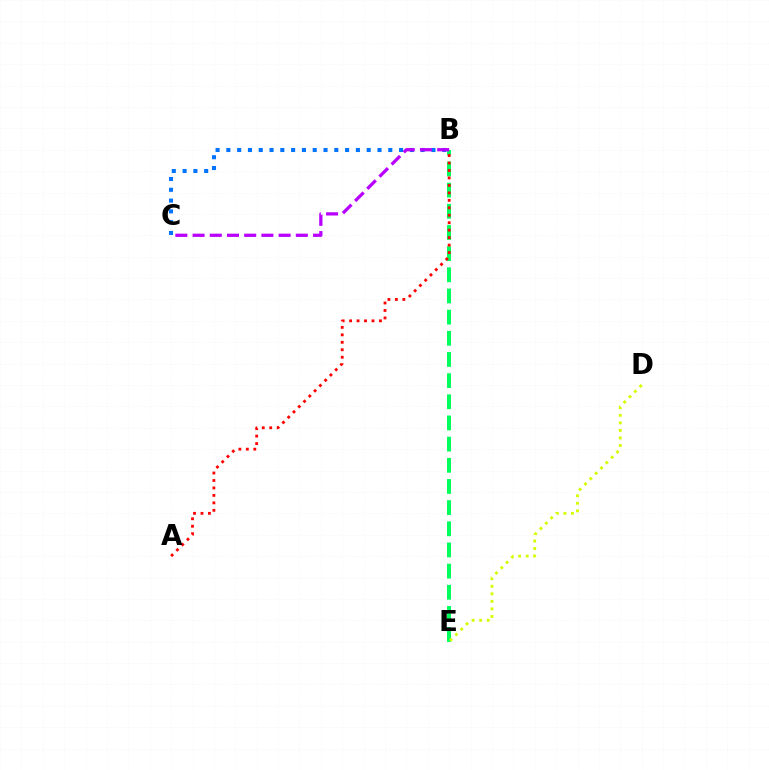{('B', 'C'): [{'color': '#0074ff', 'line_style': 'dotted', 'thickness': 2.93}, {'color': '#b900ff', 'line_style': 'dashed', 'thickness': 2.34}], ('B', 'E'): [{'color': '#00ff5c', 'line_style': 'dashed', 'thickness': 2.88}], ('D', 'E'): [{'color': '#d1ff00', 'line_style': 'dotted', 'thickness': 2.05}], ('A', 'B'): [{'color': '#ff0000', 'line_style': 'dotted', 'thickness': 2.03}]}